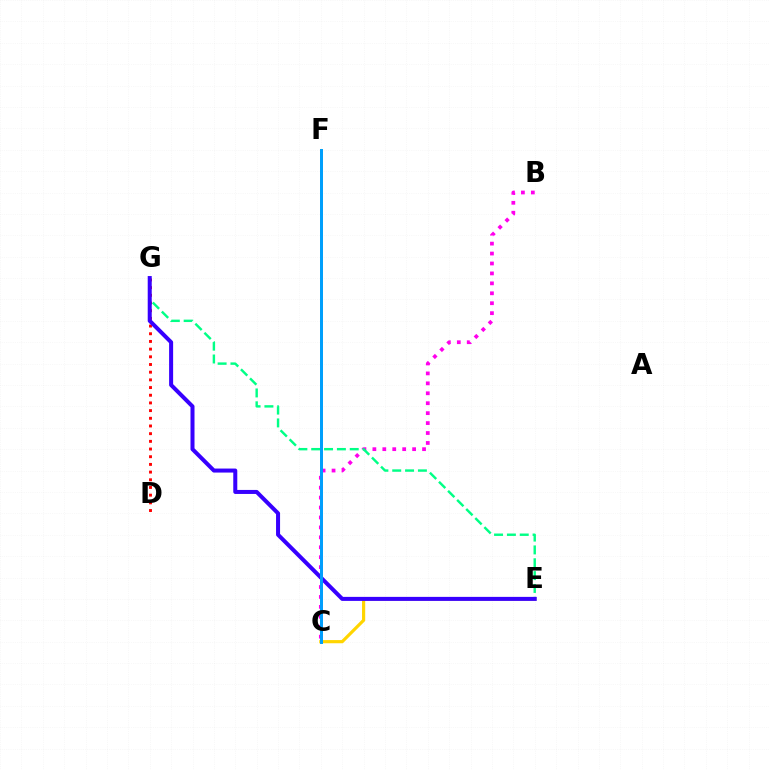{('C', 'F'): [{'color': '#4fff00', 'line_style': 'solid', 'thickness': 2.14}, {'color': '#009eff', 'line_style': 'solid', 'thickness': 2.13}], ('D', 'G'): [{'color': '#ff0000', 'line_style': 'dotted', 'thickness': 2.09}], ('B', 'C'): [{'color': '#ff00ed', 'line_style': 'dotted', 'thickness': 2.7}], ('E', 'G'): [{'color': '#00ff86', 'line_style': 'dashed', 'thickness': 1.74}, {'color': '#3700ff', 'line_style': 'solid', 'thickness': 2.89}], ('C', 'E'): [{'color': '#ffd500', 'line_style': 'solid', 'thickness': 2.29}]}